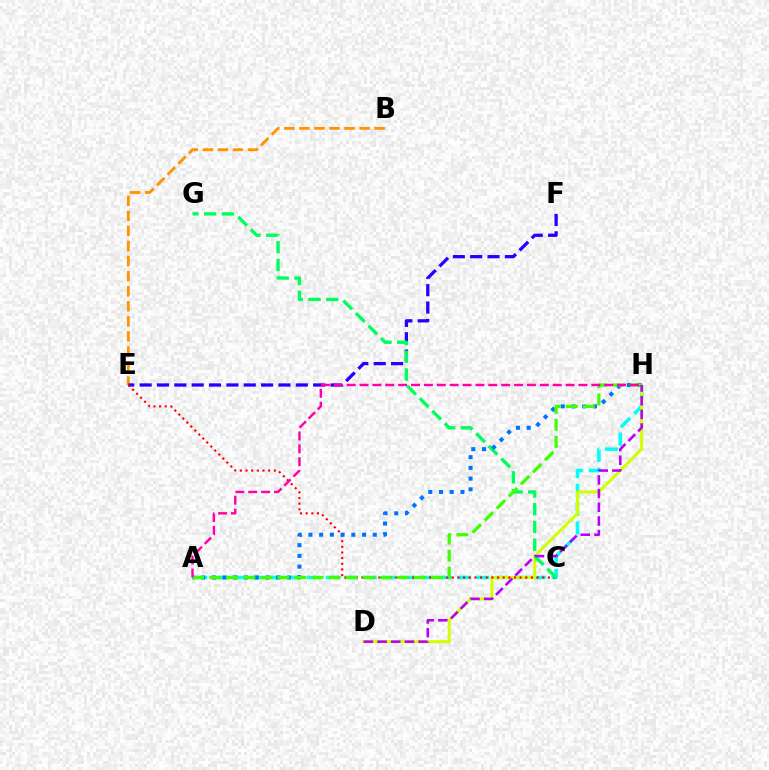{('B', 'E'): [{'color': '#ff9400', 'line_style': 'dashed', 'thickness': 2.05}], ('E', 'F'): [{'color': '#2500ff', 'line_style': 'dashed', 'thickness': 2.36}], ('A', 'H'): [{'color': '#00fff6', 'line_style': 'dashed', 'thickness': 2.55}, {'color': '#0074ff', 'line_style': 'dotted', 'thickness': 2.91}, {'color': '#3dff00', 'line_style': 'dashed', 'thickness': 2.32}, {'color': '#ff00ac', 'line_style': 'dashed', 'thickness': 1.75}], ('D', 'H'): [{'color': '#d1ff00', 'line_style': 'solid', 'thickness': 2.16}, {'color': '#b900ff', 'line_style': 'dashed', 'thickness': 1.86}], ('C', 'E'): [{'color': '#ff0000', 'line_style': 'dotted', 'thickness': 1.54}], ('C', 'G'): [{'color': '#00ff5c', 'line_style': 'dashed', 'thickness': 2.41}]}